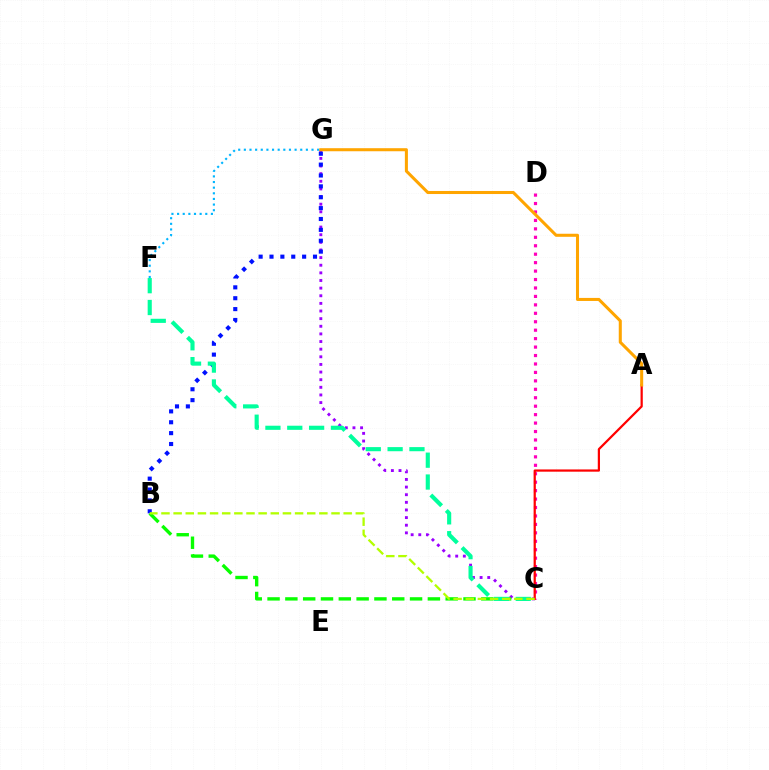{('C', 'G'): [{'color': '#9b00ff', 'line_style': 'dotted', 'thickness': 2.07}], ('B', 'G'): [{'color': '#0010ff', 'line_style': 'dotted', 'thickness': 2.95}], ('B', 'C'): [{'color': '#08ff00', 'line_style': 'dashed', 'thickness': 2.42}, {'color': '#b3ff00', 'line_style': 'dashed', 'thickness': 1.65}], ('C', 'F'): [{'color': '#00ff9d', 'line_style': 'dashed', 'thickness': 2.97}], ('F', 'G'): [{'color': '#00b5ff', 'line_style': 'dotted', 'thickness': 1.53}], ('C', 'D'): [{'color': '#ff00bd', 'line_style': 'dotted', 'thickness': 2.29}], ('A', 'C'): [{'color': '#ff0000', 'line_style': 'solid', 'thickness': 1.61}], ('A', 'G'): [{'color': '#ffa500', 'line_style': 'solid', 'thickness': 2.19}]}